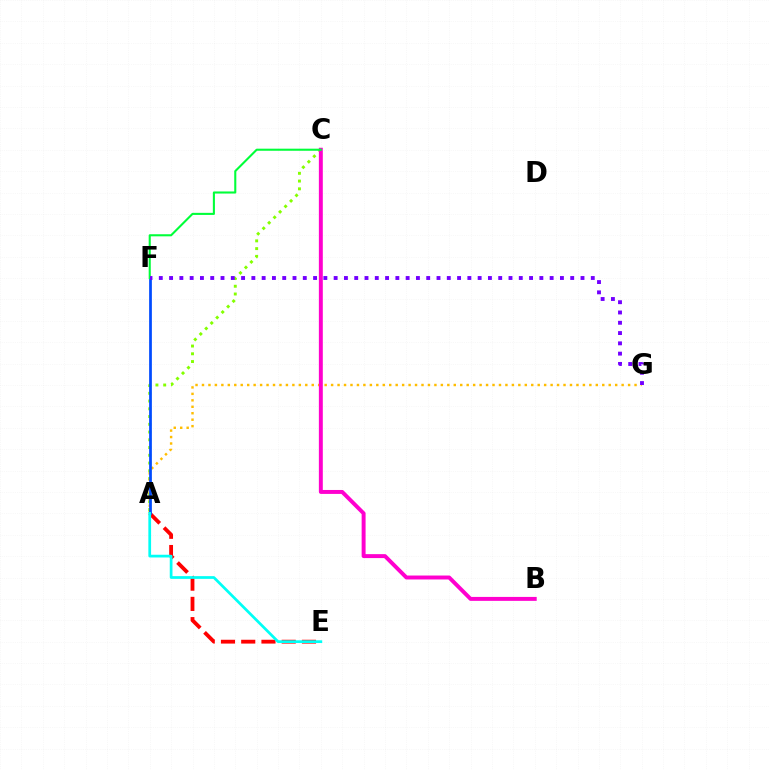{('A', 'C'): [{'color': '#84ff00', 'line_style': 'dotted', 'thickness': 2.11}], ('A', 'G'): [{'color': '#ffbd00', 'line_style': 'dotted', 'thickness': 1.75}], ('A', 'E'): [{'color': '#ff0000', 'line_style': 'dashed', 'thickness': 2.75}, {'color': '#00fff6', 'line_style': 'solid', 'thickness': 1.97}], ('A', 'F'): [{'color': '#004bff', 'line_style': 'solid', 'thickness': 1.97}], ('B', 'C'): [{'color': '#ff00cf', 'line_style': 'solid', 'thickness': 2.84}], ('C', 'F'): [{'color': '#00ff39', 'line_style': 'solid', 'thickness': 1.5}], ('F', 'G'): [{'color': '#7200ff', 'line_style': 'dotted', 'thickness': 2.79}]}